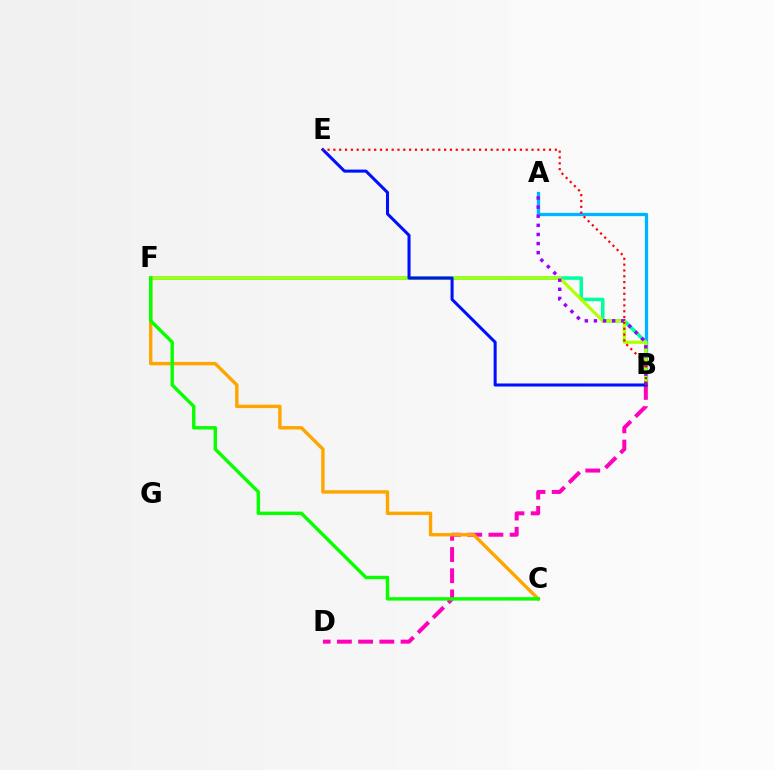{('A', 'B'): [{'color': '#00b5ff', 'line_style': 'solid', 'thickness': 2.37}, {'color': '#9b00ff', 'line_style': 'dotted', 'thickness': 2.48}], ('B', 'F'): [{'color': '#00ff9d', 'line_style': 'solid', 'thickness': 2.55}, {'color': '#b3ff00', 'line_style': 'solid', 'thickness': 2.3}], ('B', 'D'): [{'color': '#ff00bd', 'line_style': 'dashed', 'thickness': 2.88}], ('B', 'E'): [{'color': '#0010ff', 'line_style': 'solid', 'thickness': 2.19}, {'color': '#ff0000', 'line_style': 'dotted', 'thickness': 1.58}], ('C', 'F'): [{'color': '#ffa500', 'line_style': 'solid', 'thickness': 2.45}, {'color': '#08ff00', 'line_style': 'solid', 'thickness': 2.45}]}